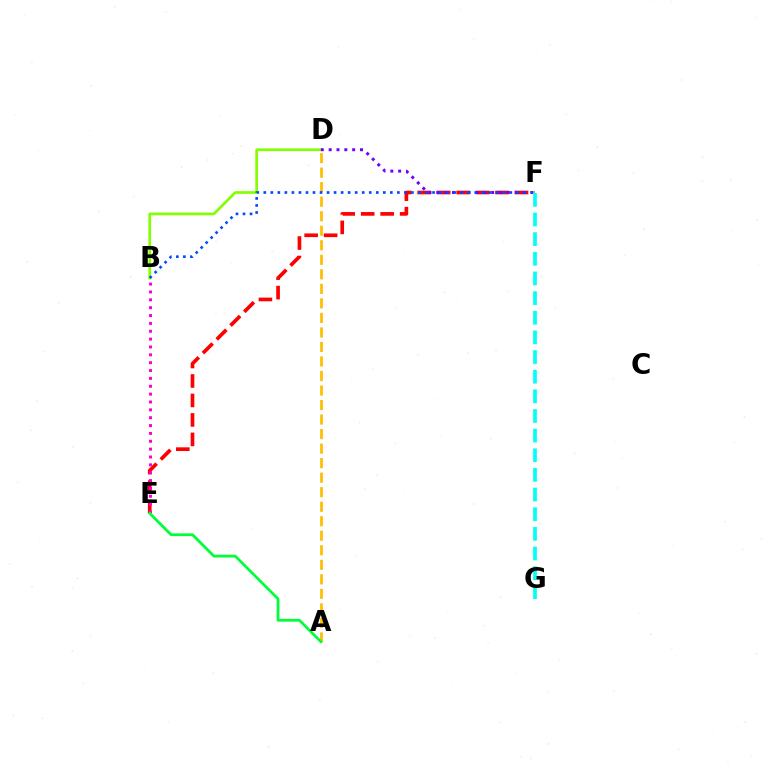{('E', 'F'): [{'color': '#ff0000', 'line_style': 'dashed', 'thickness': 2.65}], ('B', 'D'): [{'color': '#84ff00', 'line_style': 'solid', 'thickness': 1.95}], ('A', 'D'): [{'color': '#ffbd00', 'line_style': 'dashed', 'thickness': 1.97}], ('B', 'E'): [{'color': '#ff00cf', 'line_style': 'dotted', 'thickness': 2.14}], ('D', 'F'): [{'color': '#7200ff', 'line_style': 'dotted', 'thickness': 2.13}], ('B', 'F'): [{'color': '#004bff', 'line_style': 'dotted', 'thickness': 1.91}], ('F', 'G'): [{'color': '#00fff6', 'line_style': 'dashed', 'thickness': 2.67}], ('A', 'E'): [{'color': '#00ff39', 'line_style': 'solid', 'thickness': 1.99}]}